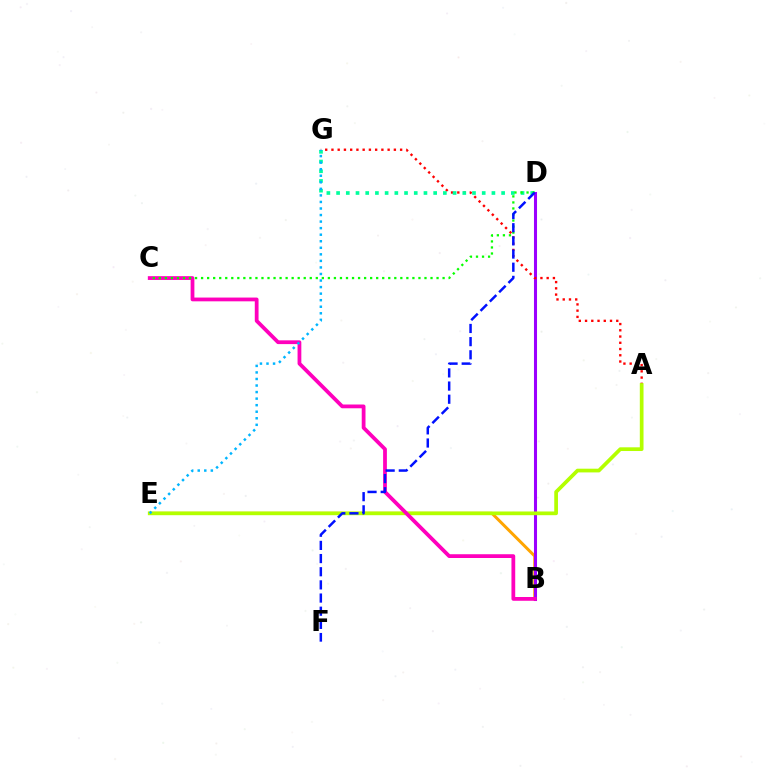{('B', 'E'): [{'color': '#ffa500', 'line_style': 'solid', 'thickness': 2.15}], ('B', 'D'): [{'color': '#9b00ff', 'line_style': 'solid', 'thickness': 2.2}], ('A', 'G'): [{'color': '#ff0000', 'line_style': 'dotted', 'thickness': 1.7}], ('A', 'E'): [{'color': '#b3ff00', 'line_style': 'solid', 'thickness': 2.68}], ('D', 'G'): [{'color': '#00ff9d', 'line_style': 'dotted', 'thickness': 2.64}], ('B', 'C'): [{'color': '#ff00bd', 'line_style': 'solid', 'thickness': 2.71}], ('C', 'D'): [{'color': '#08ff00', 'line_style': 'dotted', 'thickness': 1.64}], ('D', 'F'): [{'color': '#0010ff', 'line_style': 'dashed', 'thickness': 1.79}], ('E', 'G'): [{'color': '#00b5ff', 'line_style': 'dotted', 'thickness': 1.78}]}